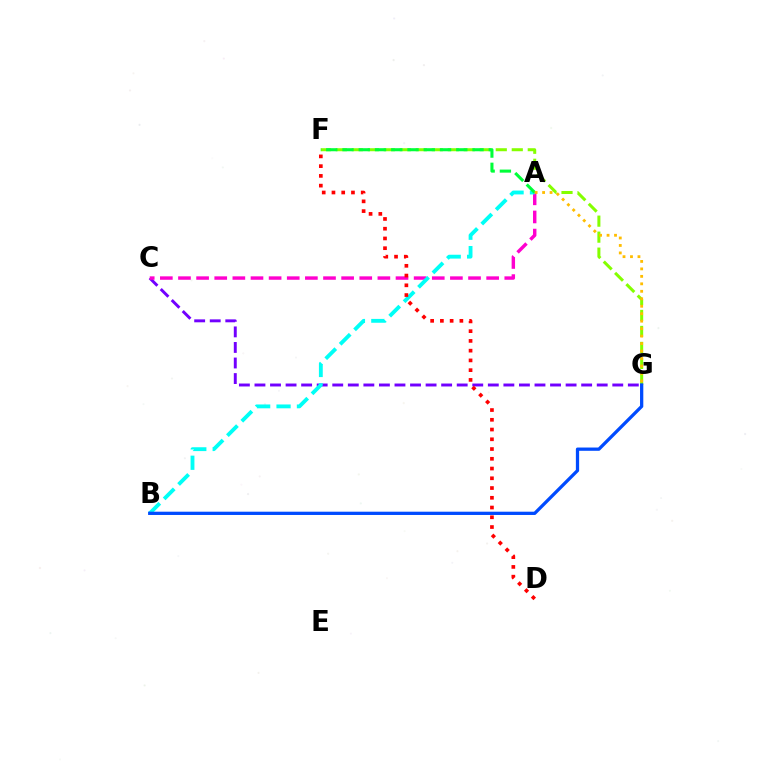{('C', 'G'): [{'color': '#7200ff', 'line_style': 'dashed', 'thickness': 2.11}], ('F', 'G'): [{'color': '#84ff00', 'line_style': 'dashed', 'thickness': 2.17}], ('A', 'C'): [{'color': '#ff00cf', 'line_style': 'dashed', 'thickness': 2.46}], ('A', 'B'): [{'color': '#00fff6', 'line_style': 'dashed', 'thickness': 2.77}], ('B', 'G'): [{'color': '#004bff', 'line_style': 'solid', 'thickness': 2.35}], ('D', 'F'): [{'color': '#ff0000', 'line_style': 'dotted', 'thickness': 2.65}], ('A', 'F'): [{'color': '#00ff39', 'line_style': 'dashed', 'thickness': 2.21}], ('A', 'G'): [{'color': '#ffbd00', 'line_style': 'dotted', 'thickness': 2.03}]}